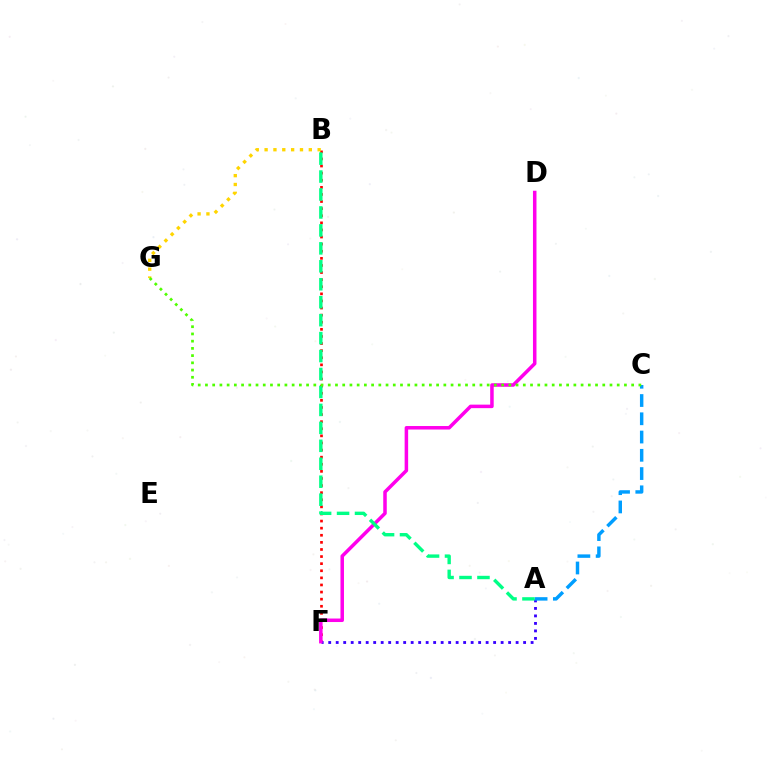{('B', 'F'): [{'color': '#ff0000', 'line_style': 'dotted', 'thickness': 1.93}], ('A', 'F'): [{'color': '#3700ff', 'line_style': 'dotted', 'thickness': 2.04}], ('D', 'F'): [{'color': '#ff00ed', 'line_style': 'solid', 'thickness': 2.53}], ('A', 'C'): [{'color': '#009eff', 'line_style': 'dashed', 'thickness': 2.48}], ('B', 'G'): [{'color': '#ffd500', 'line_style': 'dotted', 'thickness': 2.4}], ('A', 'B'): [{'color': '#00ff86', 'line_style': 'dashed', 'thickness': 2.44}], ('C', 'G'): [{'color': '#4fff00', 'line_style': 'dotted', 'thickness': 1.96}]}